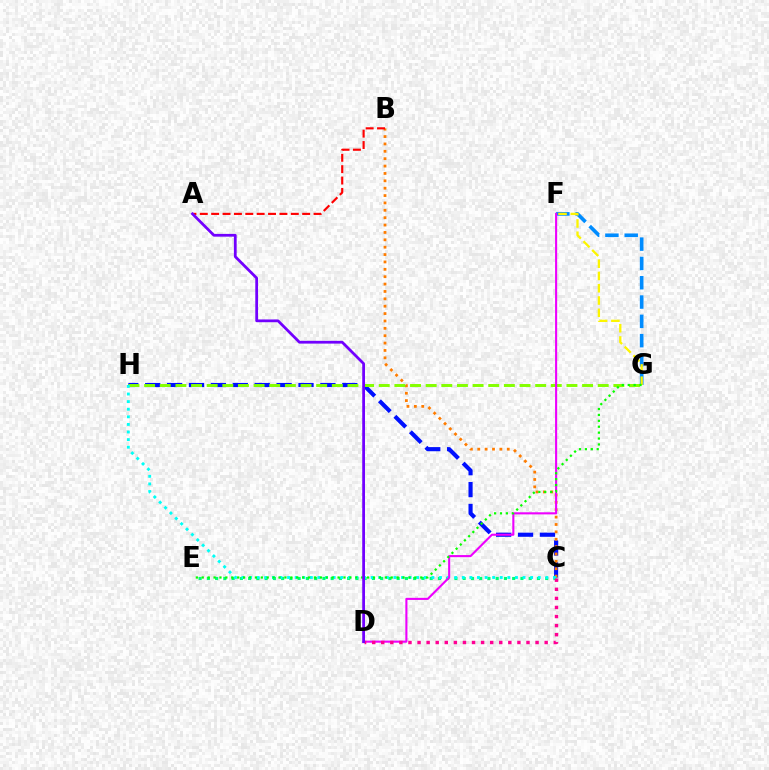{('F', 'G'): [{'color': '#008cff', 'line_style': 'dashed', 'thickness': 2.62}, {'color': '#fcf500', 'line_style': 'dashed', 'thickness': 1.67}], ('C', 'H'): [{'color': '#0010ff', 'line_style': 'dashed', 'thickness': 2.98}, {'color': '#00fff6', 'line_style': 'dotted', 'thickness': 2.06}], ('B', 'C'): [{'color': '#ff7c00', 'line_style': 'dotted', 'thickness': 2.0}], ('C', 'E'): [{'color': '#00ff74', 'line_style': 'dotted', 'thickness': 2.24}], ('G', 'H'): [{'color': '#84ff00', 'line_style': 'dashed', 'thickness': 2.12}], ('A', 'B'): [{'color': '#ff0000', 'line_style': 'dashed', 'thickness': 1.55}], ('D', 'F'): [{'color': '#ee00ff', 'line_style': 'solid', 'thickness': 1.51}], ('E', 'G'): [{'color': '#08ff00', 'line_style': 'dotted', 'thickness': 1.6}], ('C', 'D'): [{'color': '#ff0094', 'line_style': 'dotted', 'thickness': 2.47}], ('A', 'D'): [{'color': '#7200ff', 'line_style': 'solid', 'thickness': 1.99}]}